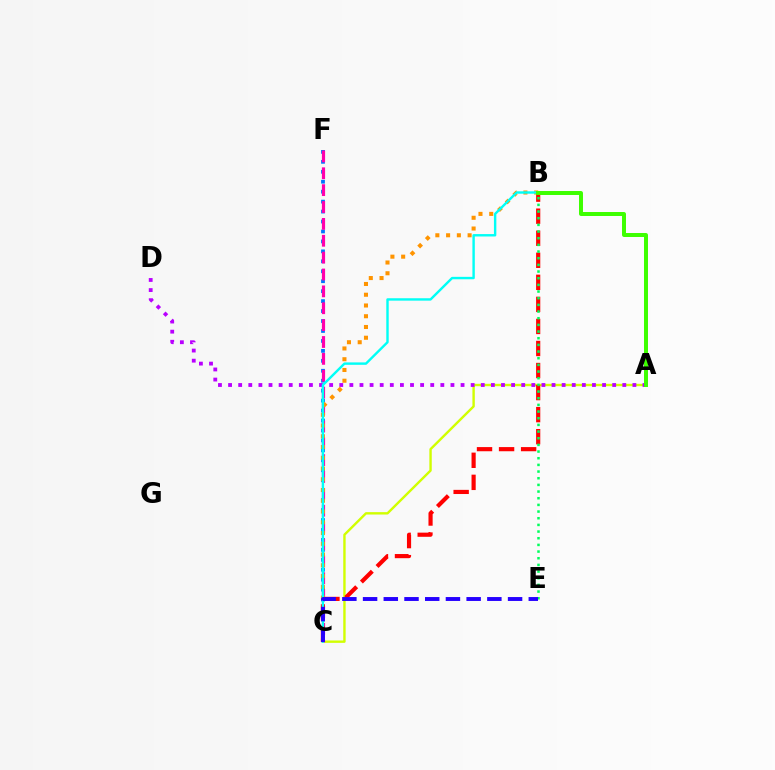{('A', 'C'): [{'color': '#d1ff00', 'line_style': 'solid', 'thickness': 1.72}], ('C', 'F'): [{'color': '#0074ff', 'line_style': 'dotted', 'thickness': 2.7}, {'color': '#ff00ac', 'line_style': 'dashed', 'thickness': 2.29}], ('A', 'D'): [{'color': '#b900ff', 'line_style': 'dotted', 'thickness': 2.75}], ('B', 'C'): [{'color': '#ff9400', 'line_style': 'dotted', 'thickness': 2.92}, {'color': '#ff0000', 'line_style': 'dashed', 'thickness': 3.0}, {'color': '#00fff6', 'line_style': 'solid', 'thickness': 1.73}], ('B', 'E'): [{'color': '#00ff5c', 'line_style': 'dotted', 'thickness': 1.81}], ('A', 'B'): [{'color': '#3dff00', 'line_style': 'solid', 'thickness': 2.86}], ('C', 'E'): [{'color': '#2500ff', 'line_style': 'dashed', 'thickness': 2.81}]}